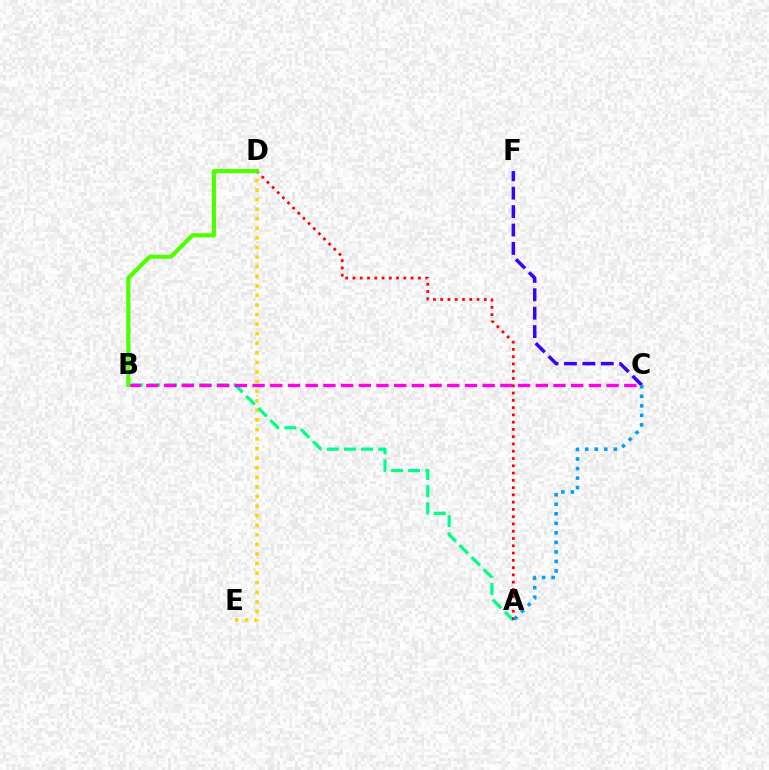{('C', 'F'): [{'color': '#3700ff', 'line_style': 'dashed', 'thickness': 2.5}], ('D', 'E'): [{'color': '#ffd500', 'line_style': 'dotted', 'thickness': 2.6}], ('A', 'B'): [{'color': '#00ff86', 'line_style': 'dashed', 'thickness': 2.32}], ('A', 'D'): [{'color': '#ff0000', 'line_style': 'dotted', 'thickness': 1.98}], ('B', 'C'): [{'color': '#ff00ed', 'line_style': 'dashed', 'thickness': 2.4}], ('B', 'D'): [{'color': '#4fff00', 'line_style': 'solid', 'thickness': 3.0}], ('A', 'C'): [{'color': '#009eff', 'line_style': 'dotted', 'thickness': 2.59}]}